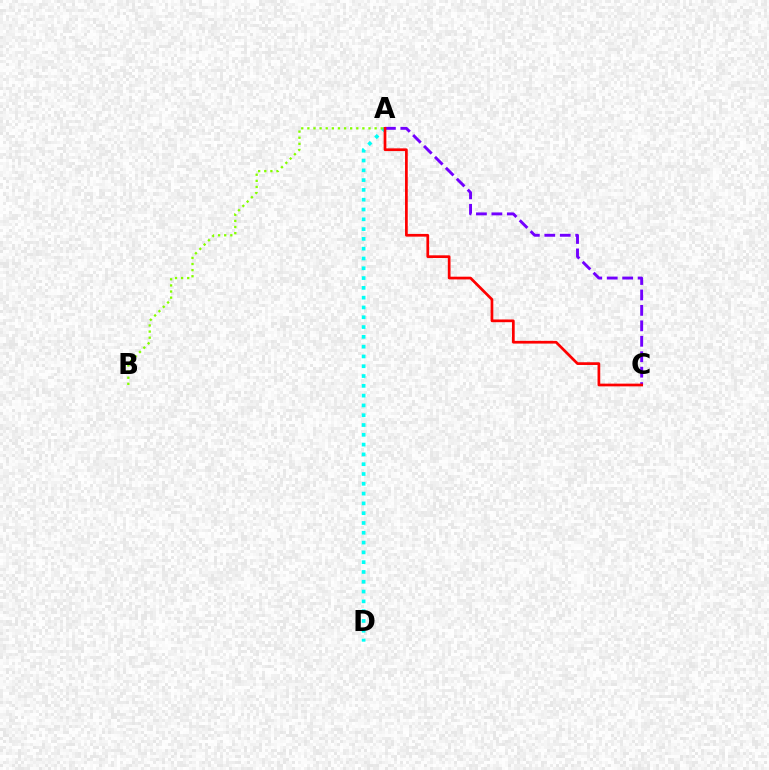{('A', 'D'): [{'color': '#00fff6', 'line_style': 'dotted', 'thickness': 2.66}], ('A', 'B'): [{'color': '#84ff00', 'line_style': 'dotted', 'thickness': 1.66}], ('A', 'C'): [{'color': '#7200ff', 'line_style': 'dashed', 'thickness': 2.1}, {'color': '#ff0000', 'line_style': 'solid', 'thickness': 1.96}]}